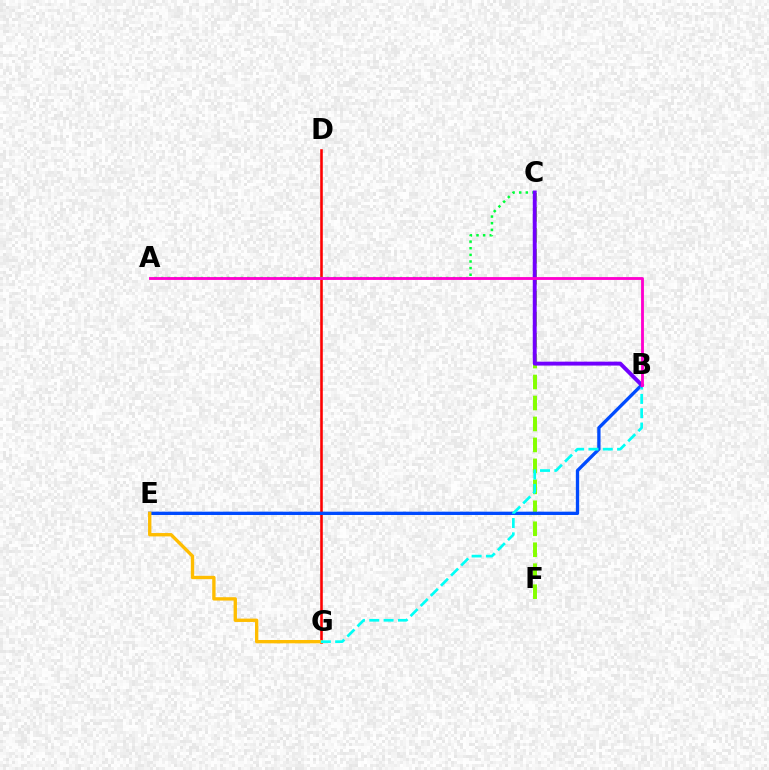{('C', 'F'): [{'color': '#84ff00', 'line_style': 'dashed', 'thickness': 2.85}], ('D', 'G'): [{'color': '#ff0000', 'line_style': 'solid', 'thickness': 1.85}], ('B', 'E'): [{'color': '#004bff', 'line_style': 'solid', 'thickness': 2.38}], ('E', 'G'): [{'color': '#ffbd00', 'line_style': 'solid', 'thickness': 2.41}], ('B', 'G'): [{'color': '#00fff6', 'line_style': 'dashed', 'thickness': 1.95}], ('A', 'C'): [{'color': '#00ff39', 'line_style': 'dotted', 'thickness': 1.8}], ('B', 'C'): [{'color': '#7200ff', 'line_style': 'solid', 'thickness': 2.82}], ('A', 'B'): [{'color': '#ff00cf', 'line_style': 'solid', 'thickness': 2.05}]}